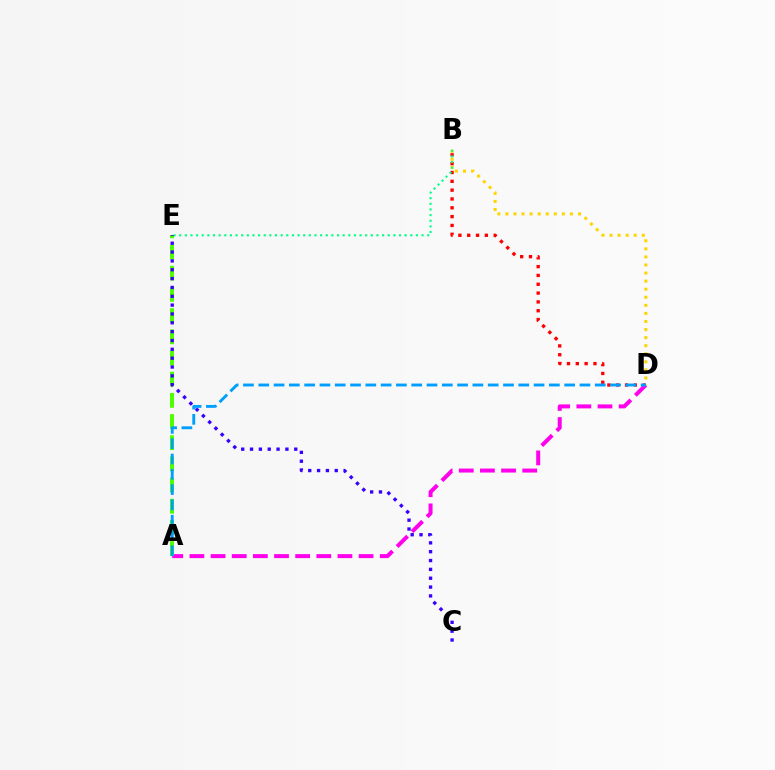{('B', 'D'): [{'color': '#ff0000', 'line_style': 'dotted', 'thickness': 2.4}, {'color': '#ffd500', 'line_style': 'dotted', 'thickness': 2.19}], ('A', 'D'): [{'color': '#ff00ed', 'line_style': 'dashed', 'thickness': 2.87}, {'color': '#009eff', 'line_style': 'dashed', 'thickness': 2.08}], ('A', 'E'): [{'color': '#4fff00', 'line_style': 'dashed', 'thickness': 2.88}], ('B', 'E'): [{'color': '#00ff86', 'line_style': 'dotted', 'thickness': 1.53}], ('C', 'E'): [{'color': '#3700ff', 'line_style': 'dotted', 'thickness': 2.4}]}